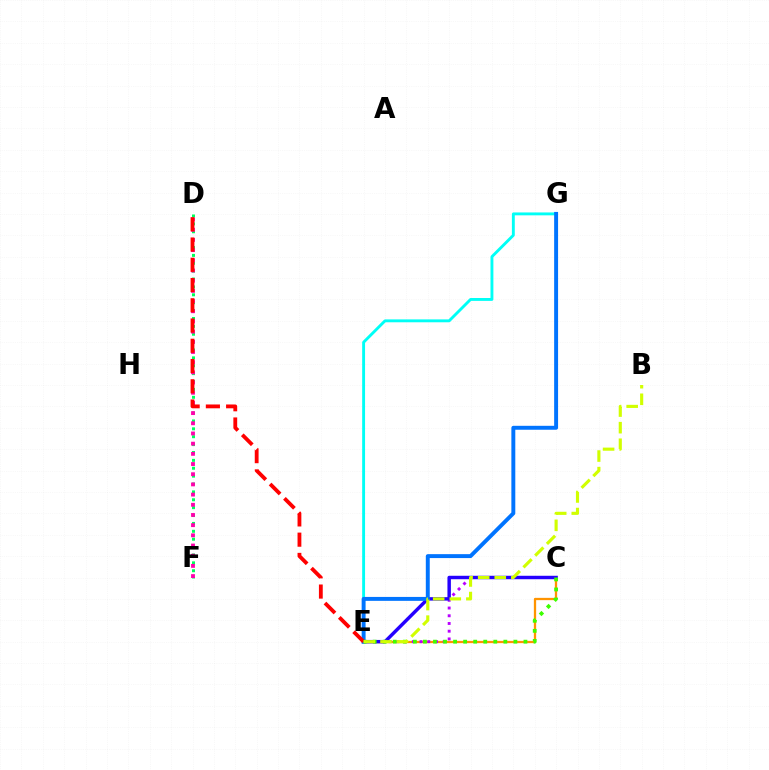{('D', 'F'): [{'color': '#00ff5c', 'line_style': 'dotted', 'thickness': 2.14}, {'color': '#ff00ac', 'line_style': 'dotted', 'thickness': 2.77}], ('C', 'E'): [{'color': '#ff9400', 'line_style': 'solid', 'thickness': 1.65}, {'color': '#b900ff', 'line_style': 'dotted', 'thickness': 2.1}, {'color': '#2500ff', 'line_style': 'solid', 'thickness': 2.49}, {'color': '#3dff00', 'line_style': 'dotted', 'thickness': 2.73}], ('E', 'G'): [{'color': '#00fff6', 'line_style': 'solid', 'thickness': 2.08}, {'color': '#0074ff', 'line_style': 'solid', 'thickness': 2.83}], ('D', 'E'): [{'color': '#ff0000', 'line_style': 'dashed', 'thickness': 2.75}], ('B', 'E'): [{'color': '#d1ff00', 'line_style': 'dashed', 'thickness': 2.25}]}